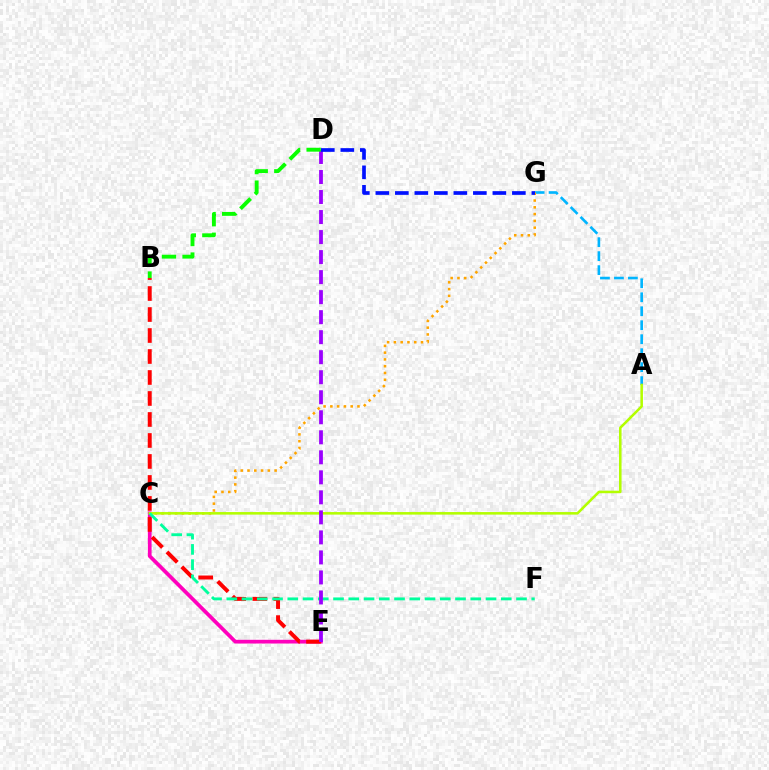{('A', 'G'): [{'color': '#00b5ff', 'line_style': 'dashed', 'thickness': 1.9}], ('C', 'E'): [{'color': '#ff00bd', 'line_style': 'solid', 'thickness': 2.68}], ('C', 'G'): [{'color': '#ffa500', 'line_style': 'dotted', 'thickness': 1.84}], ('B', 'E'): [{'color': '#ff0000', 'line_style': 'dashed', 'thickness': 2.85}], ('A', 'C'): [{'color': '#b3ff00', 'line_style': 'solid', 'thickness': 1.84}], ('C', 'F'): [{'color': '#00ff9d', 'line_style': 'dashed', 'thickness': 2.07}], ('D', 'E'): [{'color': '#9b00ff', 'line_style': 'dashed', 'thickness': 2.72}], ('D', 'G'): [{'color': '#0010ff', 'line_style': 'dashed', 'thickness': 2.65}], ('B', 'D'): [{'color': '#08ff00', 'line_style': 'dashed', 'thickness': 2.8}]}